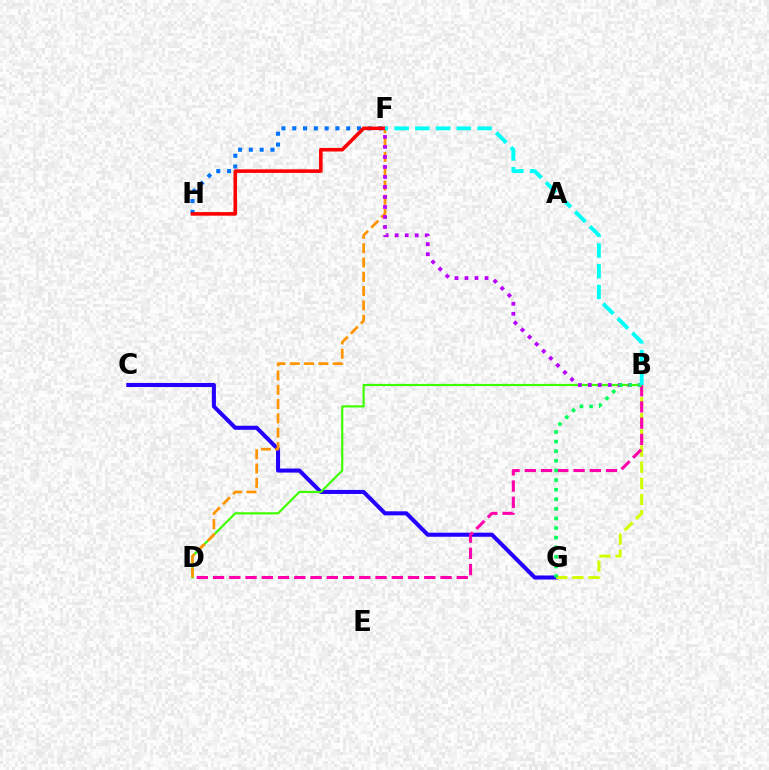{('C', 'G'): [{'color': '#2500ff', 'line_style': 'solid', 'thickness': 2.92}], ('B', 'D'): [{'color': '#3dff00', 'line_style': 'solid', 'thickness': 1.56}, {'color': '#ff00ac', 'line_style': 'dashed', 'thickness': 2.21}], ('F', 'H'): [{'color': '#0074ff', 'line_style': 'dotted', 'thickness': 2.93}, {'color': '#ff0000', 'line_style': 'solid', 'thickness': 2.57}], ('D', 'F'): [{'color': '#ff9400', 'line_style': 'dashed', 'thickness': 1.94}], ('B', 'F'): [{'color': '#b900ff', 'line_style': 'dotted', 'thickness': 2.72}, {'color': '#00fff6', 'line_style': 'dashed', 'thickness': 2.81}], ('B', 'G'): [{'color': '#d1ff00', 'line_style': 'dashed', 'thickness': 2.19}, {'color': '#00ff5c', 'line_style': 'dotted', 'thickness': 2.61}]}